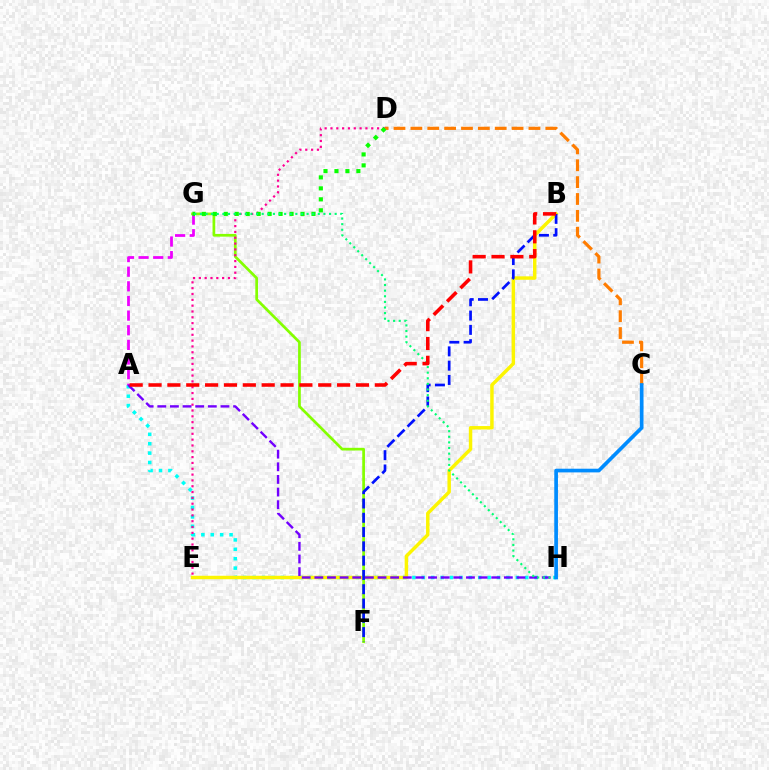{('F', 'G'): [{'color': '#84ff00', 'line_style': 'solid', 'thickness': 1.96}], ('A', 'H'): [{'color': '#00fff6', 'line_style': 'dotted', 'thickness': 2.55}, {'color': '#7200ff', 'line_style': 'dashed', 'thickness': 1.72}], ('B', 'E'): [{'color': '#fcf500', 'line_style': 'solid', 'thickness': 2.49}], ('A', 'G'): [{'color': '#ee00ff', 'line_style': 'dashed', 'thickness': 1.99}], ('D', 'E'): [{'color': '#ff0094', 'line_style': 'dotted', 'thickness': 1.58}], ('C', 'D'): [{'color': '#ff7c00', 'line_style': 'dashed', 'thickness': 2.29}], ('B', 'F'): [{'color': '#0010ff', 'line_style': 'dashed', 'thickness': 1.94}], ('D', 'G'): [{'color': '#08ff00', 'line_style': 'dotted', 'thickness': 2.98}], ('G', 'H'): [{'color': '#00ff74', 'line_style': 'dotted', 'thickness': 1.53}], ('A', 'B'): [{'color': '#ff0000', 'line_style': 'dashed', 'thickness': 2.56}], ('C', 'H'): [{'color': '#008cff', 'line_style': 'solid', 'thickness': 2.65}]}